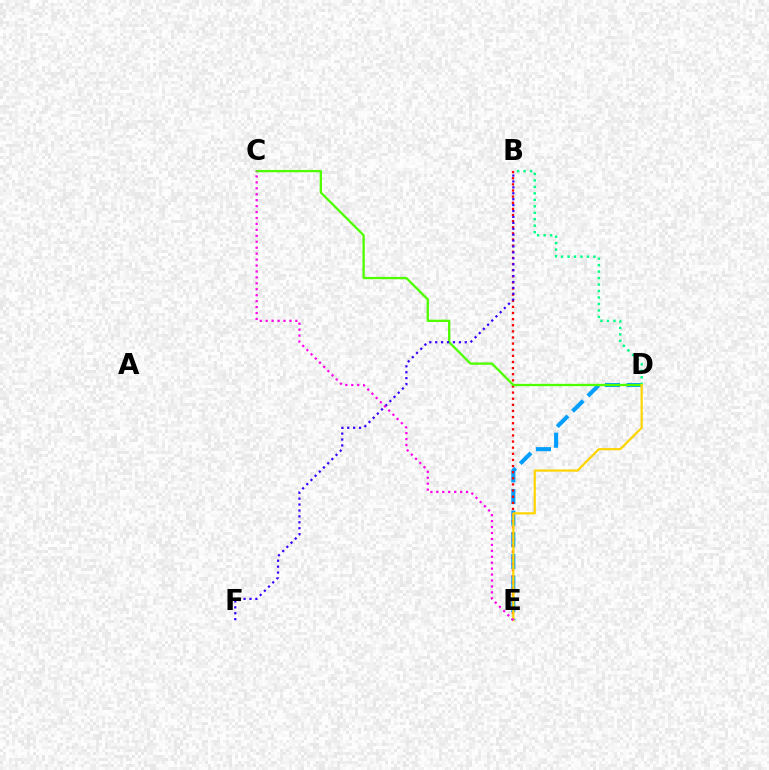{('D', 'E'): [{'color': '#009eff', 'line_style': 'dashed', 'thickness': 2.94}, {'color': '#ffd500', 'line_style': 'solid', 'thickness': 1.59}], ('B', 'D'): [{'color': '#00ff86', 'line_style': 'dotted', 'thickness': 1.76}], ('B', 'E'): [{'color': '#ff0000', 'line_style': 'dotted', 'thickness': 1.66}], ('C', 'D'): [{'color': '#4fff00', 'line_style': 'solid', 'thickness': 1.66}], ('B', 'F'): [{'color': '#3700ff', 'line_style': 'dotted', 'thickness': 1.61}], ('C', 'E'): [{'color': '#ff00ed', 'line_style': 'dotted', 'thickness': 1.61}]}